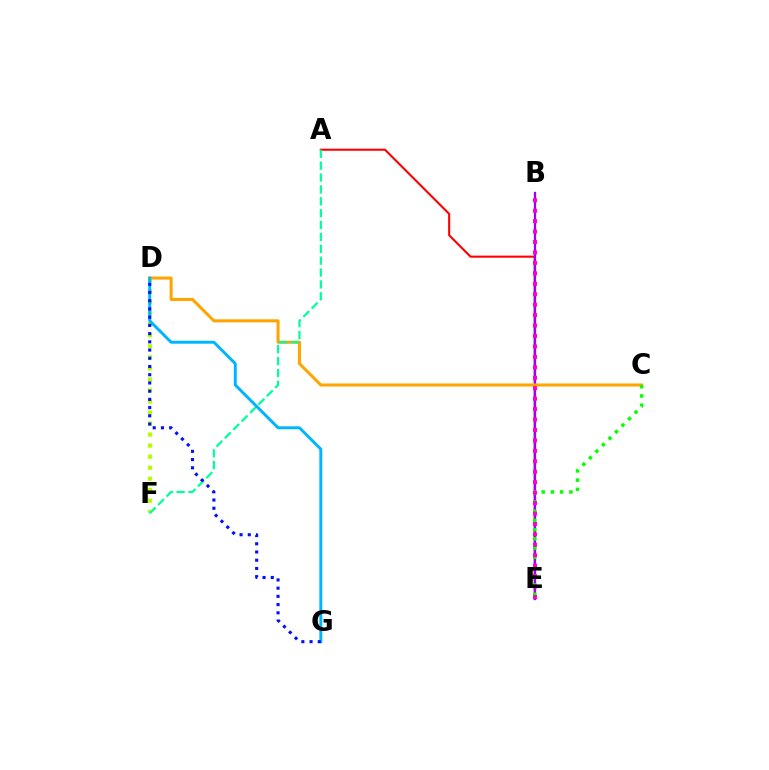{('D', 'F'): [{'color': '#b3ff00', 'line_style': 'dotted', 'thickness': 3.0}], ('A', 'E'): [{'color': '#ff0000', 'line_style': 'solid', 'thickness': 1.5}], ('B', 'E'): [{'color': '#9b00ff', 'line_style': 'solid', 'thickness': 1.66}, {'color': '#ff00bd', 'line_style': 'dotted', 'thickness': 2.84}], ('C', 'D'): [{'color': '#ffa500', 'line_style': 'solid', 'thickness': 2.2}], ('C', 'E'): [{'color': '#08ff00', 'line_style': 'dotted', 'thickness': 2.51}], ('A', 'F'): [{'color': '#00ff9d', 'line_style': 'dashed', 'thickness': 1.61}], ('D', 'G'): [{'color': '#00b5ff', 'line_style': 'solid', 'thickness': 2.12}, {'color': '#0010ff', 'line_style': 'dotted', 'thickness': 2.23}]}